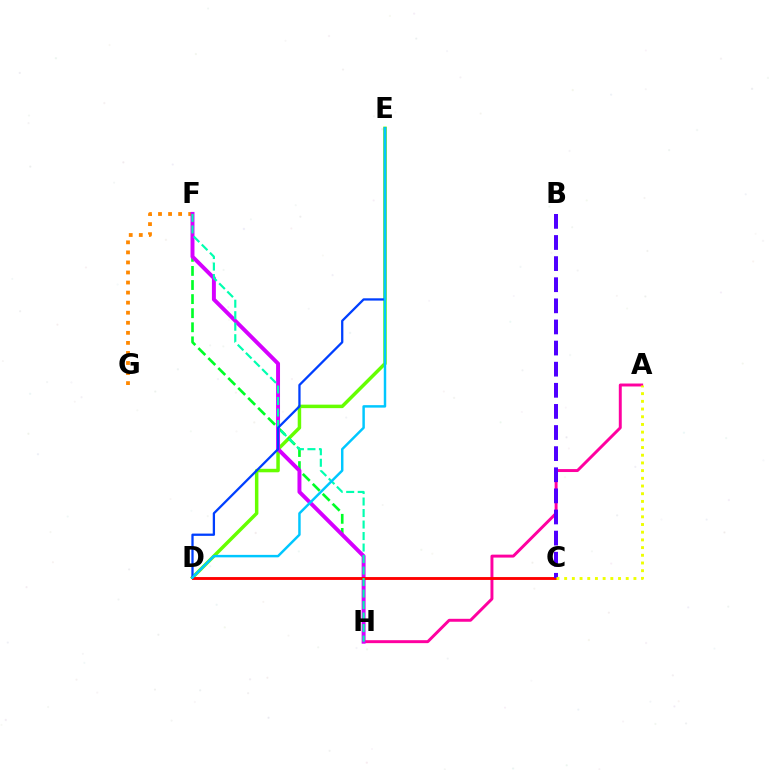{('A', 'H'): [{'color': '#ff00a0', 'line_style': 'solid', 'thickness': 2.12}], ('D', 'E'): [{'color': '#66ff00', 'line_style': 'solid', 'thickness': 2.51}, {'color': '#003fff', 'line_style': 'solid', 'thickness': 1.64}, {'color': '#00c7ff', 'line_style': 'solid', 'thickness': 1.77}], ('F', 'G'): [{'color': '#ff8800', 'line_style': 'dotted', 'thickness': 2.73}], ('F', 'H'): [{'color': '#00ff27', 'line_style': 'dashed', 'thickness': 1.91}, {'color': '#d600ff', 'line_style': 'solid', 'thickness': 2.84}, {'color': '#00ffaf', 'line_style': 'dashed', 'thickness': 1.56}], ('C', 'D'): [{'color': '#ff0000', 'line_style': 'solid', 'thickness': 2.07}], ('B', 'C'): [{'color': '#4f00ff', 'line_style': 'dashed', 'thickness': 2.87}], ('A', 'C'): [{'color': '#eeff00', 'line_style': 'dotted', 'thickness': 2.09}]}